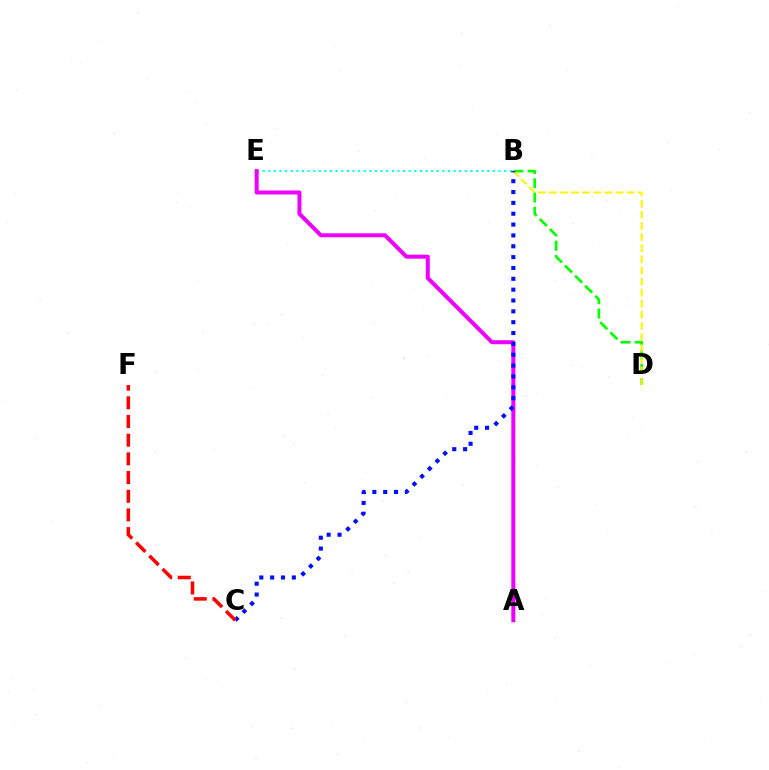{('B', 'E'): [{'color': '#00fff6', 'line_style': 'dotted', 'thickness': 1.53}], ('B', 'D'): [{'color': '#08ff00', 'line_style': 'dashed', 'thickness': 1.94}, {'color': '#fcf500', 'line_style': 'dashed', 'thickness': 1.51}], ('A', 'E'): [{'color': '#ee00ff', 'line_style': 'solid', 'thickness': 2.88}], ('B', 'C'): [{'color': '#0010ff', 'line_style': 'dotted', 'thickness': 2.95}], ('C', 'F'): [{'color': '#ff0000', 'line_style': 'dashed', 'thickness': 2.54}]}